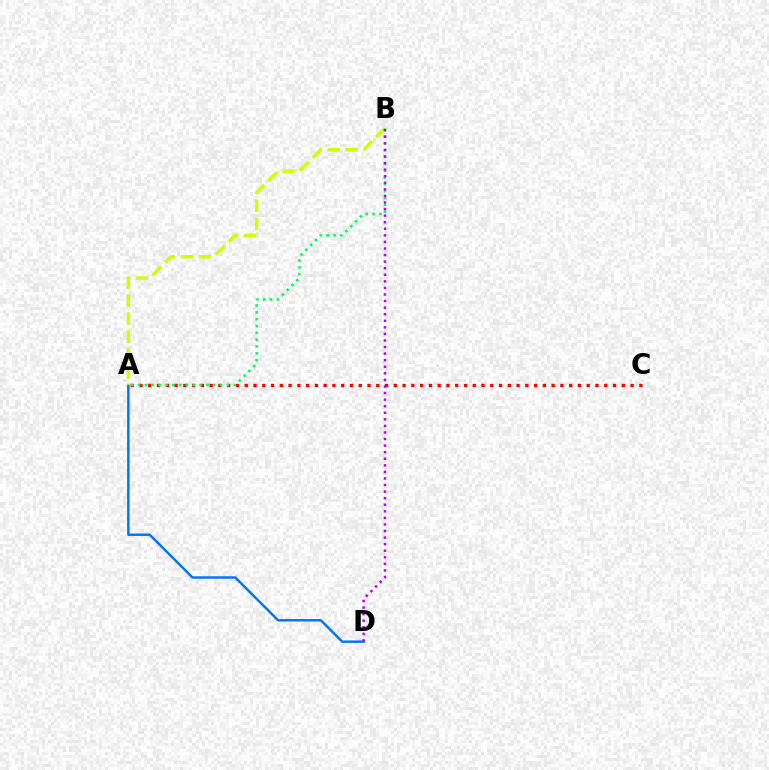{('A', 'D'): [{'color': '#0074ff', 'line_style': 'solid', 'thickness': 1.76}], ('A', 'B'): [{'color': '#d1ff00', 'line_style': 'dashed', 'thickness': 2.45}, {'color': '#00ff5c', 'line_style': 'dotted', 'thickness': 1.86}], ('A', 'C'): [{'color': '#ff0000', 'line_style': 'dotted', 'thickness': 2.38}], ('B', 'D'): [{'color': '#b900ff', 'line_style': 'dotted', 'thickness': 1.79}]}